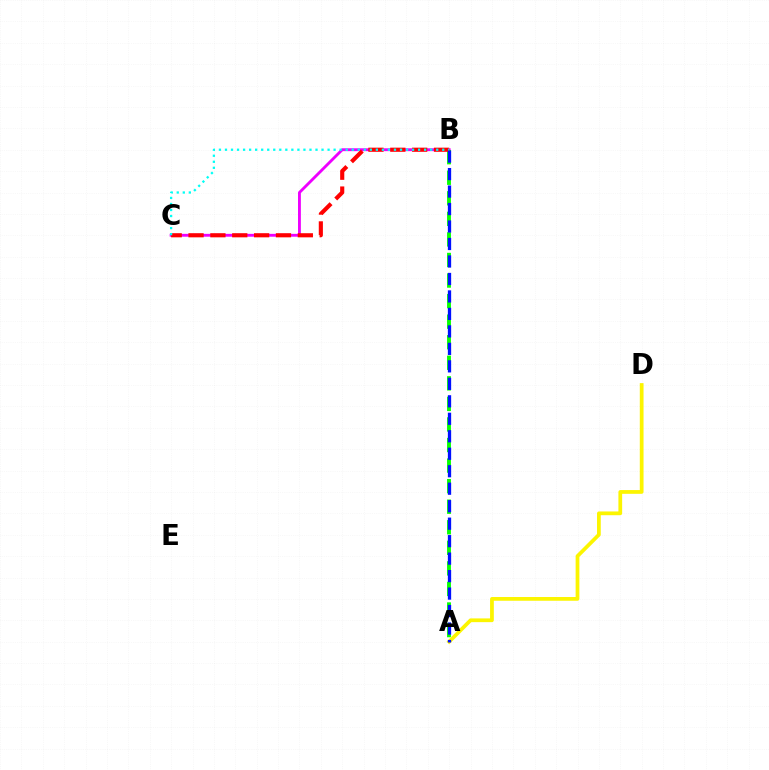{('B', 'C'): [{'color': '#ee00ff', 'line_style': 'solid', 'thickness': 2.06}, {'color': '#ff0000', 'line_style': 'dashed', 'thickness': 2.97}, {'color': '#00fff6', 'line_style': 'dotted', 'thickness': 1.64}], ('A', 'B'): [{'color': '#08ff00', 'line_style': 'dashed', 'thickness': 2.79}, {'color': '#0010ff', 'line_style': 'dashed', 'thickness': 2.37}], ('A', 'D'): [{'color': '#fcf500', 'line_style': 'solid', 'thickness': 2.7}]}